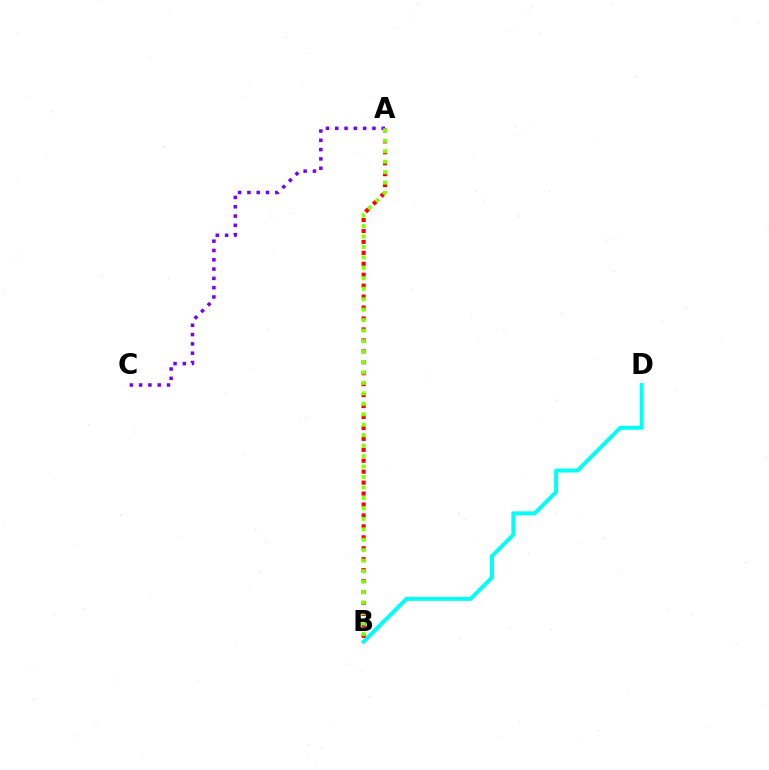{('B', 'D'): [{'color': '#00fff6', 'line_style': 'solid', 'thickness': 2.84}], ('A', 'B'): [{'color': '#ff0000', 'line_style': 'dotted', 'thickness': 2.97}, {'color': '#84ff00', 'line_style': 'dotted', 'thickness': 2.84}], ('A', 'C'): [{'color': '#7200ff', 'line_style': 'dotted', 'thickness': 2.53}]}